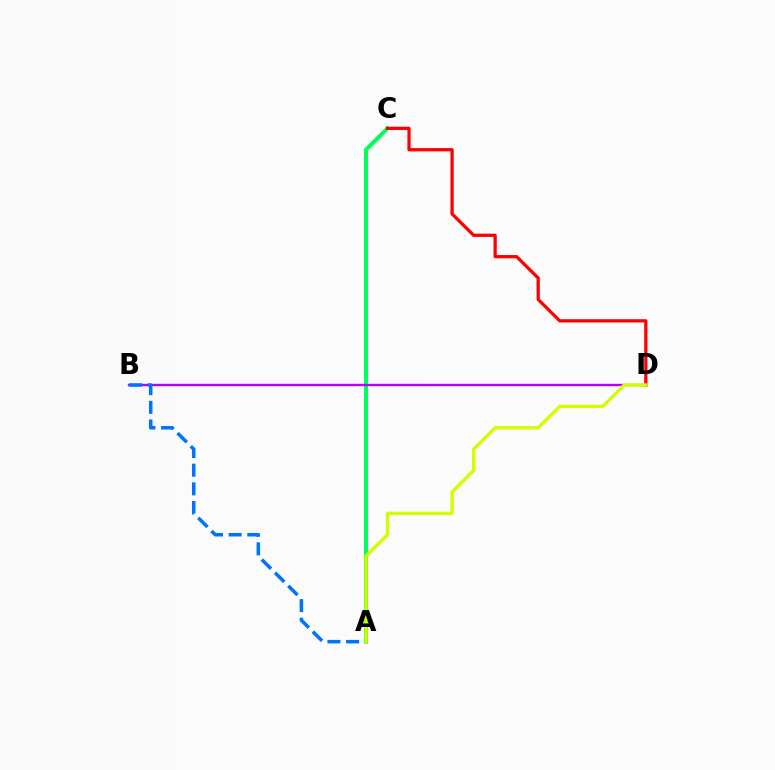{('A', 'C'): [{'color': '#00ff5c', 'line_style': 'solid', 'thickness': 2.88}], ('B', 'D'): [{'color': '#b900ff', 'line_style': 'solid', 'thickness': 1.71}], ('A', 'B'): [{'color': '#0074ff', 'line_style': 'dashed', 'thickness': 2.54}], ('C', 'D'): [{'color': '#ff0000', 'line_style': 'solid', 'thickness': 2.35}], ('A', 'D'): [{'color': '#d1ff00', 'line_style': 'solid', 'thickness': 2.41}]}